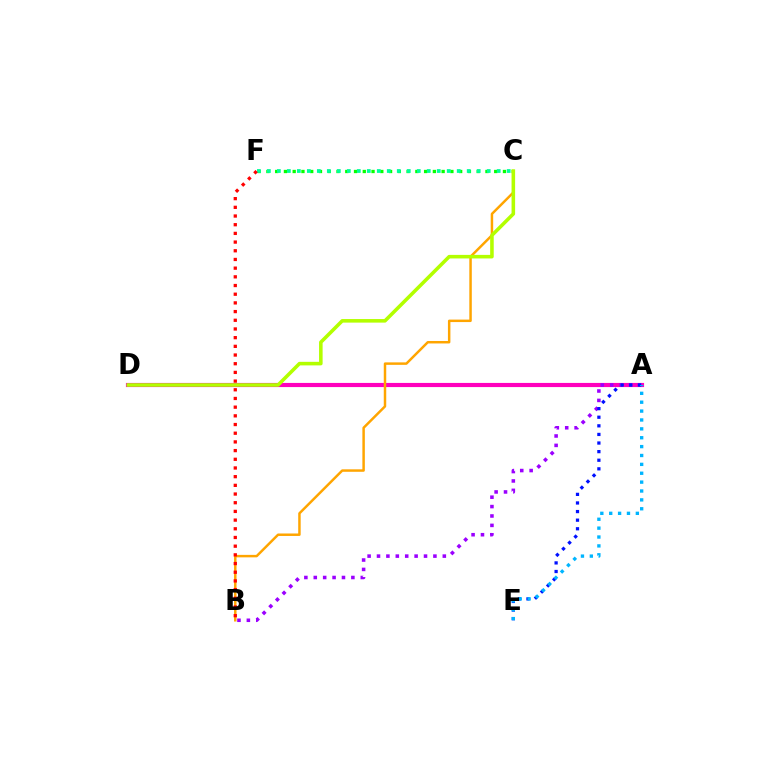{('A', 'D'): [{'color': '#ff00bd', 'line_style': 'solid', 'thickness': 2.99}], ('B', 'C'): [{'color': '#ffa500', 'line_style': 'solid', 'thickness': 1.78}], ('A', 'B'): [{'color': '#9b00ff', 'line_style': 'dotted', 'thickness': 2.55}], ('C', 'F'): [{'color': '#08ff00', 'line_style': 'dotted', 'thickness': 2.38}, {'color': '#00ff9d', 'line_style': 'dotted', 'thickness': 2.71}], ('A', 'E'): [{'color': '#0010ff', 'line_style': 'dotted', 'thickness': 2.34}, {'color': '#00b5ff', 'line_style': 'dotted', 'thickness': 2.41}], ('B', 'F'): [{'color': '#ff0000', 'line_style': 'dotted', 'thickness': 2.36}], ('C', 'D'): [{'color': '#b3ff00', 'line_style': 'solid', 'thickness': 2.57}]}